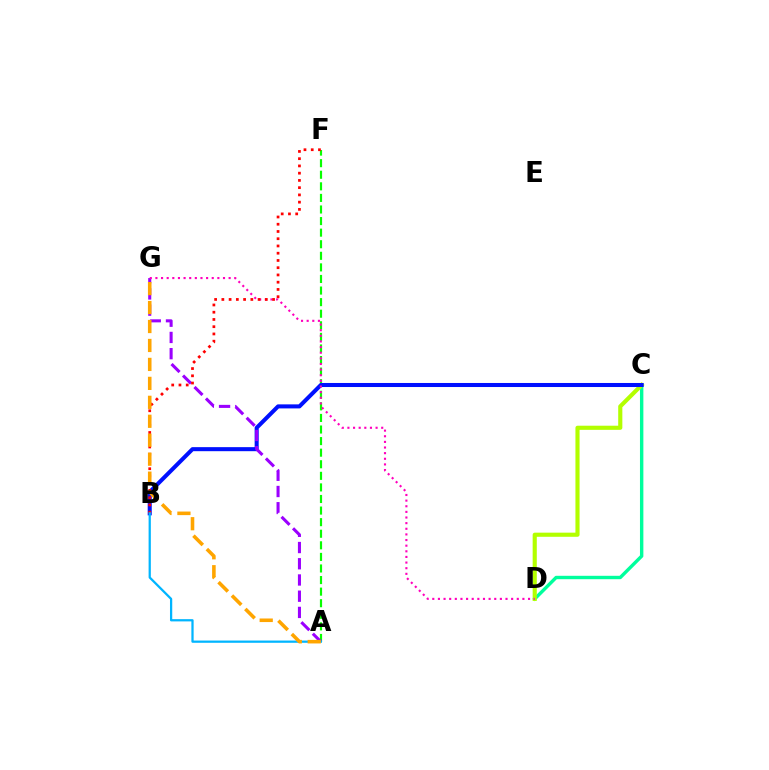{('A', 'F'): [{'color': '#08ff00', 'line_style': 'dashed', 'thickness': 1.57}], ('C', 'D'): [{'color': '#00ff9d', 'line_style': 'solid', 'thickness': 2.45}, {'color': '#b3ff00', 'line_style': 'solid', 'thickness': 2.97}], ('B', 'C'): [{'color': '#0010ff', 'line_style': 'solid', 'thickness': 2.91}], ('A', 'G'): [{'color': '#9b00ff', 'line_style': 'dashed', 'thickness': 2.2}, {'color': '#ffa500', 'line_style': 'dashed', 'thickness': 2.58}], ('D', 'G'): [{'color': '#ff00bd', 'line_style': 'dotted', 'thickness': 1.53}], ('B', 'F'): [{'color': '#ff0000', 'line_style': 'dotted', 'thickness': 1.97}], ('A', 'B'): [{'color': '#00b5ff', 'line_style': 'solid', 'thickness': 1.62}]}